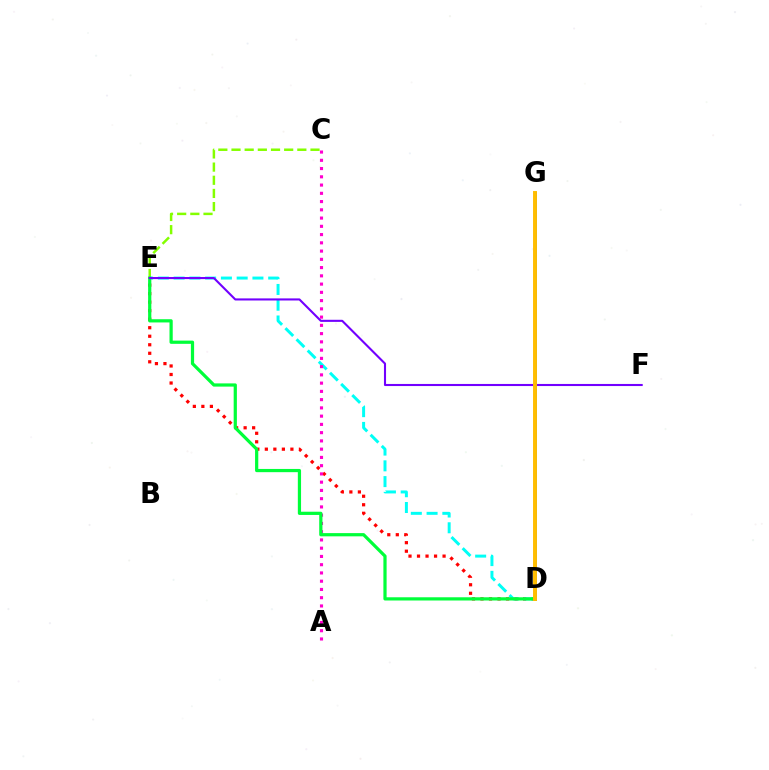{('D', 'E'): [{'color': '#ff0000', 'line_style': 'dotted', 'thickness': 2.31}, {'color': '#00fff6', 'line_style': 'dashed', 'thickness': 2.14}, {'color': '#00ff39', 'line_style': 'solid', 'thickness': 2.32}], ('C', 'E'): [{'color': '#84ff00', 'line_style': 'dashed', 'thickness': 1.79}], ('A', 'C'): [{'color': '#ff00cf', 'line_style': 'dotted', 'thickness': 2.24}], ('D', 'G'): [{'color': '#004bff', 'line_style': 'solid', 'thickness': 2.16}, {'color': '#ffbd00', 'line_style': 'solid', 'thickness': 2.83}], ('E', 'F'): [{'color': '#7200ff', 'line_style': 'solid', 'thickness': 1.51}]}